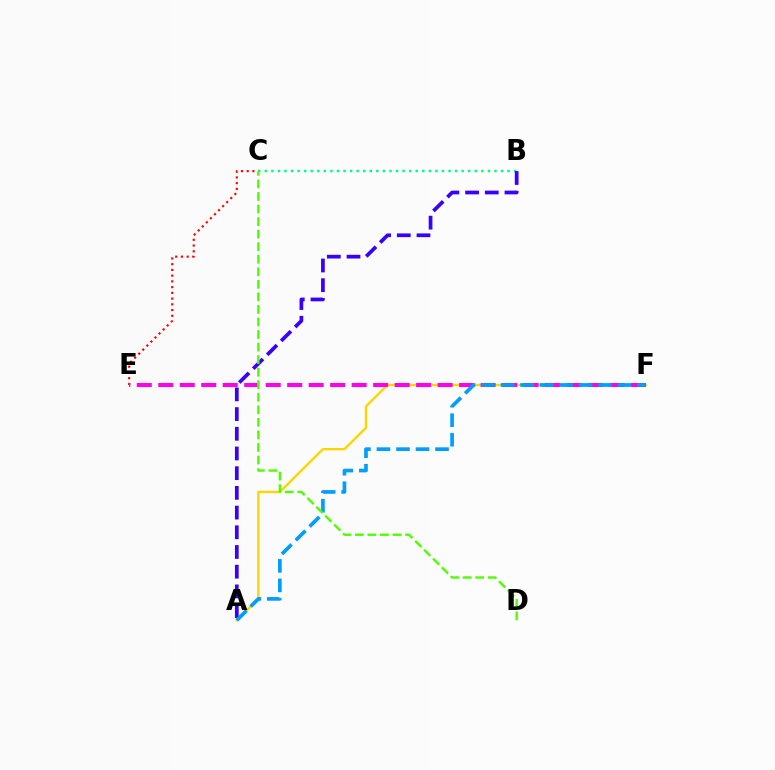{('B', 'C'): [{'color': '#00ff86', 'line_style': 'dotted', 'thickness': 1.78}], ('A', 'F'): [{'color': '#ffd500', 'line_style': 'solid', 'thickness': 1.71}, {'color': '#009eff', 'line_style': 'dashed', 'thickness': 2.65}], ('C', 'E'): [{'color': '#ff0000', 'line_style': 'dotted', 'thickness': 1.56}], ('A', 'B'): [{'color': '#3700ff', 'line_style': 'dashed', 'thickness': 2.68}], ('E', 'F'): [{'color': '#ff00ed', 'line_style': 'dashed', 'thickness': 2.92}], ('C', 'D'): [{'color': '#4fff00', 'line_style': 'dashed', 'thickness': 1.7}]}